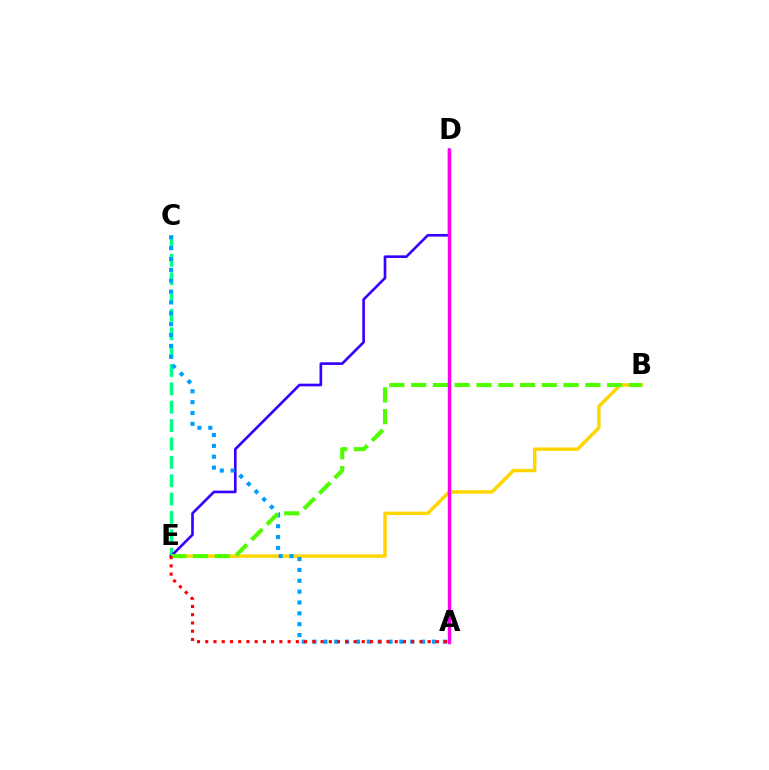{('B', 'E'): [{'color': '#ffd500', 'line_style': 'solid', 'thickness': 2.47}, {'color': '#4fff00', 'line_style': 'dashed', 'thickness': 2.96}], ('C', 'E'): [{'color': '#00ff86', 'line_style': 'dashed', 'thickness': 2.5}], ('D', 'E'): [{'color': '#3700ff', 'line_style': 'solid', 'thickness': 1.9}], ('A', 'C'): [{'color': '#009eff', 'line_style': 'dotted', 'thickness': 2.95}], ('A', 'E'): [{'color': '#ff0000', 'line_style': 'dotted', 'thickness': 2.24}], ('A', 'D'): [{'color': '#ff00ed', 'line_style': 'solid', 'thickness': 2.47}]}